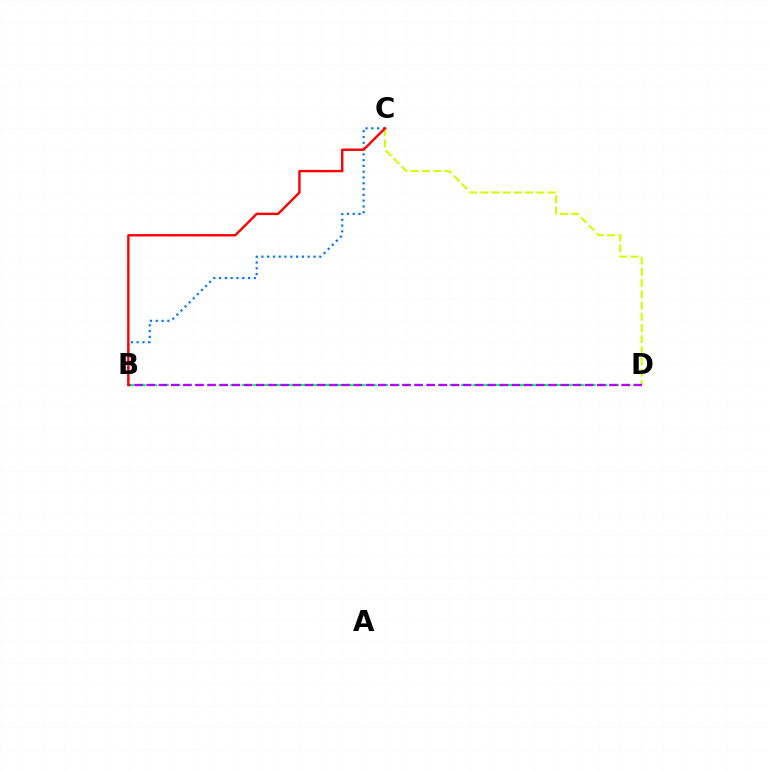{('C', 'D'): [{'color': '#d1ff00', 'line_style': 'dashed', 'thickness': 1.52}], ('B', 'D'): [{'color': '#00ff5c', 'line_style': 'dashed', 'thickness': 1.57}, {'color': '#b900ff', 'line_style': 'dashed', 'thickness': 1.65}], ('B', 'C'): [{'color': '#0074ff', 'line_style': 'dotted', 'thickness': 1.57}, {'color': '#ff0000', 'line_style': 'solid', 'thickness': 1.72}]}